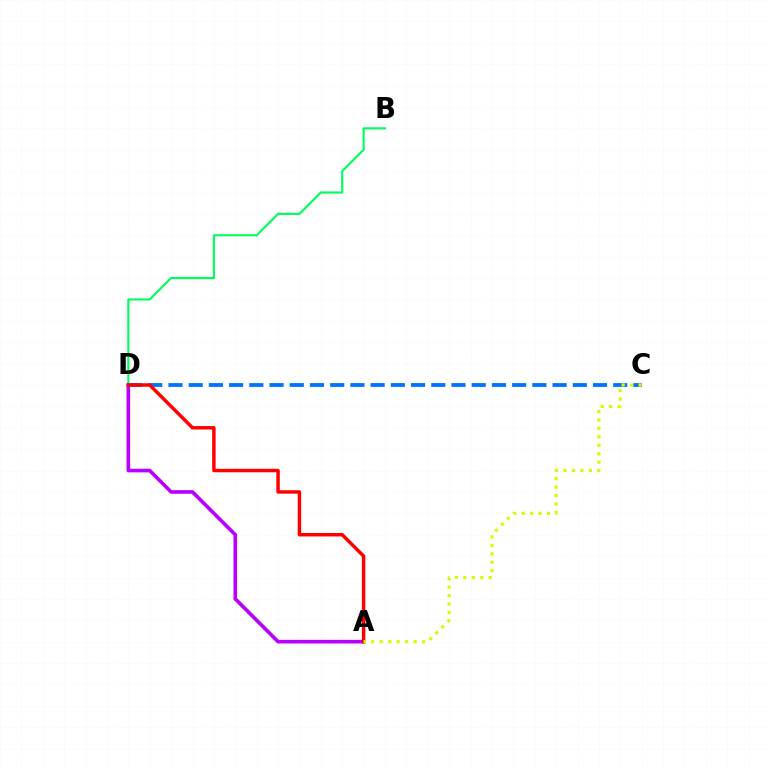{('A', 'D'): [{'color': '#b900ff', 'line_style': 'solid', 'thickness': 2.62}, {'color': '#ff0000', 'line_style': 'solid', 'thickness': 2.49}], ('B', 'D'): [{'color': '#00ff5c', 'line_style': 'solid', 'thickness': 1.55}], ('C', 'D'): [{'color': '#0074ff', 'line_style': 'dashed', 'thickness': 2.75}], ('A', 'C'): [{'color': '#d1ff00', 'line_style': 'dotted', 'thickness': 2.3}]}